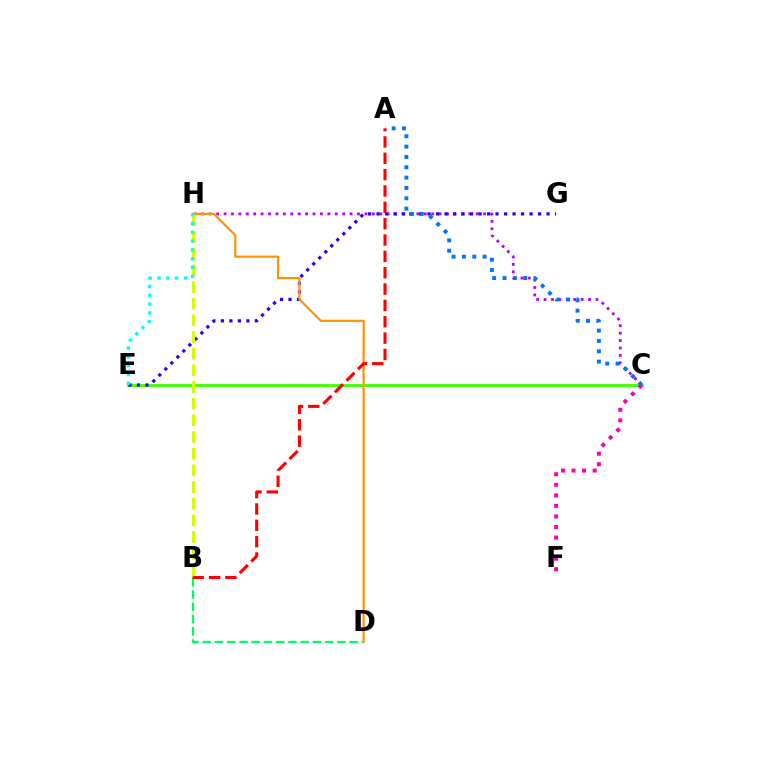{('C', 'E'): [{'color': '#3dff00', 'line_style': 'solid', 'thickness': 2.03}], ('C', 'H'): [{'color': '#b900ff', 'line_style': 'dotted', 'thickness': 2.01}], ('B', 'D'): [{'color': '#00ff5c', 'line_style': 'dashed', 'thickness': 1.66}], ('E', 'G'): [{'color': '#2500ff', 'line_style': 'dotted', 'thickness': 2.31}], ('D', 'H'): [{'color': '#ff9400', 'line_style': 'solid', 'thickness': 1.59}], ('A', 'B'): [{'color': '#ff0000', 'line_style': 'dashed', 'thickness': 2.22}], ('B', 'H'): [{'color': '#d1ff00', 'line_style': 'dashed', 'thickness': 2.26}], ('E', 'H'): [{'color': '#00fff6', 'line_style': 'dotted', 'thickness': 2.39}], ('C', 'F'): [{'color': '#ff00ac', 'line_style': 'dotted', 'thickness': 2.87}], ('A', 'C'): [{'color': '#0074ff', 'line_style': 'dotted', 'thickness': 2.81}]}